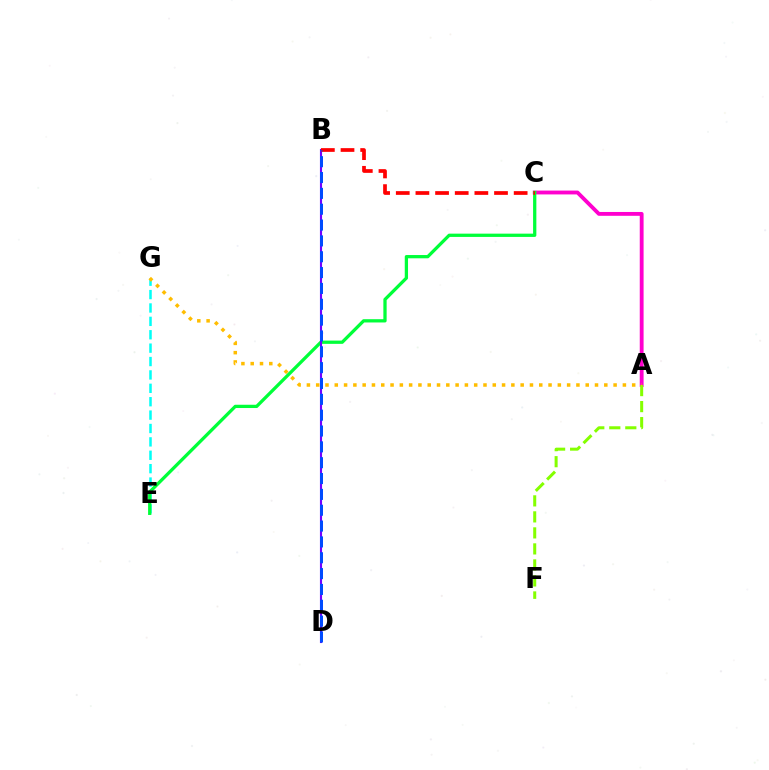{('A', 'C'): [{'color': '#ff00cf', 'line_style': 'solid', 'thickness': 2.77}], ('E', 'G'): [{'color': '#00fff6', 'line_style': 'dashed', 'thickness': 1.82}], ('A', 'F'): [{'color': '#84ff00', 'line_style': 'dashed', 'thickness': 2.18}], ('C', 'E'): [{'color': '#00ff39', 'line_style': 'solid', 'thickness': 2.35}], ('A', 'G'): [{'color': '#ffbd00', 'line_style': 'dotted', 'thickness': 2.53}], ('B', 'D'): [{'color': '#7200ff', 'line_style': 'solid', 'thickness': 1.52}, {'color': '#004bff', 'line_style': 'dashed', 'thickness': 2.15}], ('B', 'C'): [{'color': '#ff0000', 'line_style': 'dashed', 'thickness': 2.67}]}